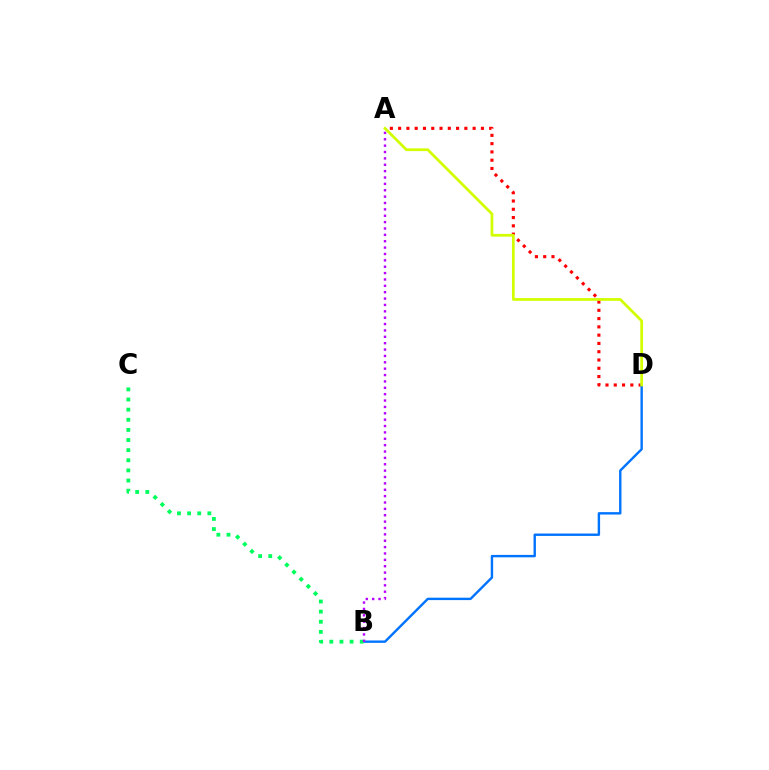{('A', 'D'): [{'color': '#ff0000', 'line_style': 'dotted', 'thickness': 2.25}, {'color': '#d1ff00', 'line_style': 'solid', 'thickness': 1.97}], ('B', 'D'): [{'color': '#0074ff', 'line_style': 'solid', 'thickness': 1.73}], ('B', 'C'): [{'color': '#00ff5c', 'line_style': 'dotted', 'thickness': 2.75}], ('A', 'B'): [{'color': '#b900ff', 'line_style': 'dotted', 'thickness': 1.73}]}